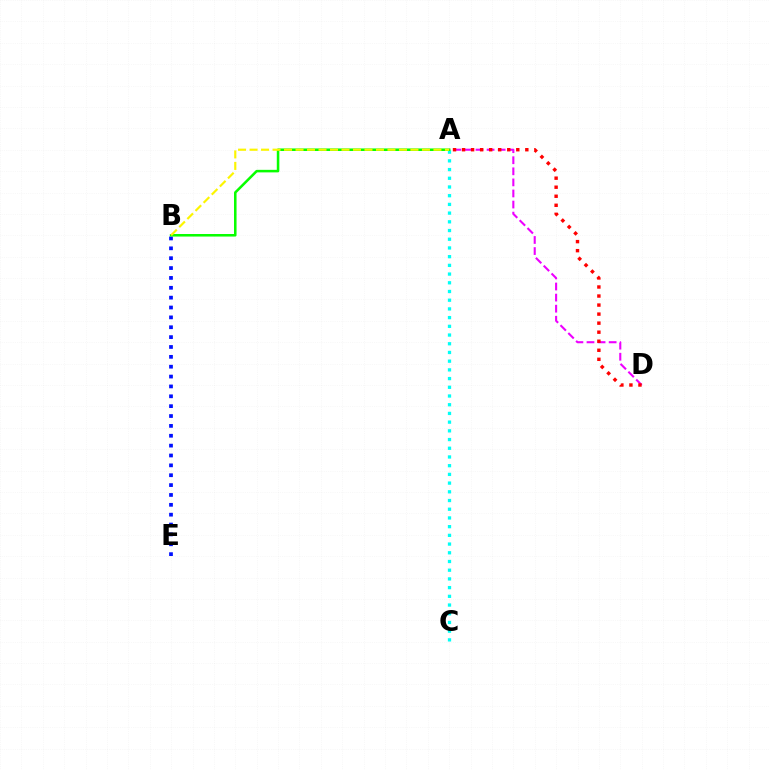{('A', 'D'): [{'color': '#ee00ff', 'line_style': 'dashed', 'thickness': 1.51}, {'color': '#ff0000', 'line_style': 'dotted', 'thickness': 2.46}], ('B', 'E'): [{'color': '#0010ff', 'line_style': 'dotted', 'thickness': 2.68}], ('A', 'C'): [{'color': '#00fff6', 'line_style': 'dotted', 'thickness': 2.37}], ('A', 'B'): [{'color': '#08ff00', 'line_style': 'solid', 'thickness': 1.83}, {'color': '#fcf500', 'line_style': 'dashed', 'thickness': 1.56}]}